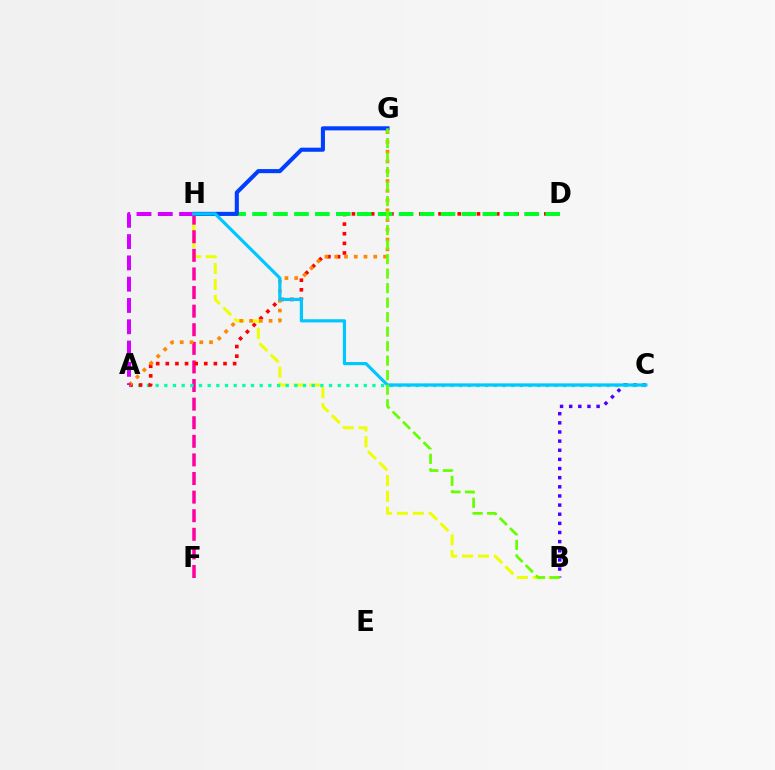{('B', 'H'): [{'color': '#eeff00', 'line_style': 'dashed', 'thickness': 2.16}], ('B', 'C'): [{'color': '#4f00ff', 'line_style': 'dotted', 'thickness': 2.48}], ('F', 'H'): [{'color': '#ff00a0', 'line_style': 'dashed', 'thickness': 2.53}], ('A', 'C'): [{'color': '#00ffaf', 'line_style': 'dotted', 'thickness': 2.36}], ('A', 'D'): [{'color': '#ff0000', 'line_style': 'dotted', 'thickness': 2.61}], ('A', 'G'): [{'color': '#ff8800', 'line_style': 'dotted', 'thickness': 2.65}], ('D', 'H'): [{'color': '#00ff27', 'line_style': 'dashed', 'thickness': 2.84}], ('G', 'H'): [{'color': '#003fff', 'line_style': 'solid', 'thickness': 2.94}], ('A', 'H'): [{'color': '#d600ff', 'line_style': 'dashed', 'thickness': 2.89}], ('C', 'H'): [{'color': '#00c7ff', 'line_style': 'solid', 'thickness': 2.31}], ('B', 'G'): [{'color': '#66ff00', 'line_style': 'dashed', 'thickness': 1.97}]}